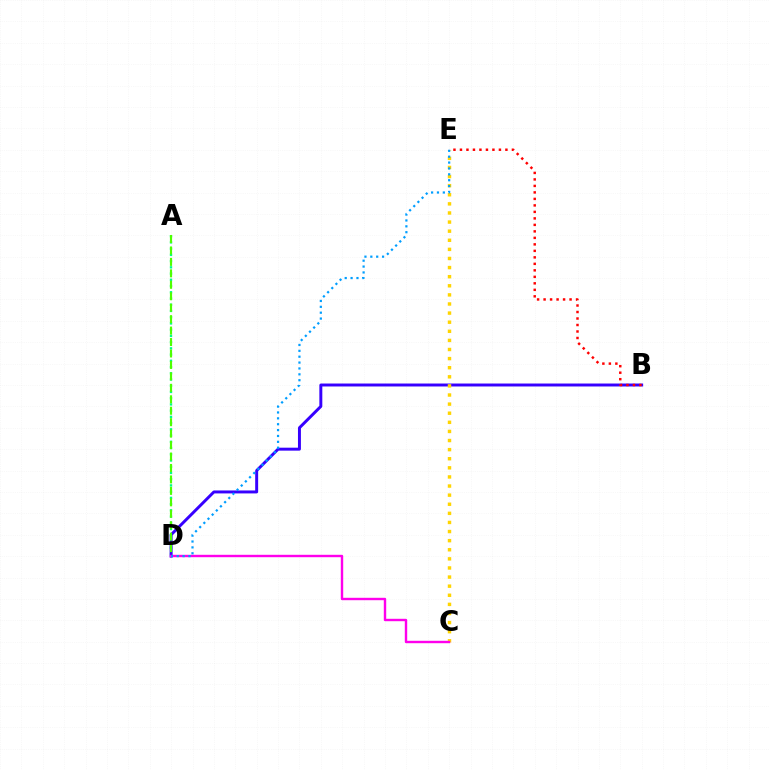{('A', 'D'): [{'color': '#00ff86', 'line_style': 'dotted', 'thickness': 1.69}, {'color': '#4fff00', 'line_style': 'dashed', 'thickness': 1.56}], ('B', 'D'): [{'color': '#3700ff', 'line_style': 'solid', 'thickness': 2.13}], ('C', 'E'): [{'color': '#ffd500', 'line_style': 'dotted', 'thickness': 2.47}], ('C', 'D'): [{'color': '#ff00ed', 'line_style': 'solid', 'thickness': 1.73}], ('D', 'E'): [{'color': '#009eff', 'line_style': 'dotted', 'thickness': 1.6}], ('B', 'E'): [{'color': '#ff0000', 'line_style': 'dotted', 'thickness': 1.76}]}